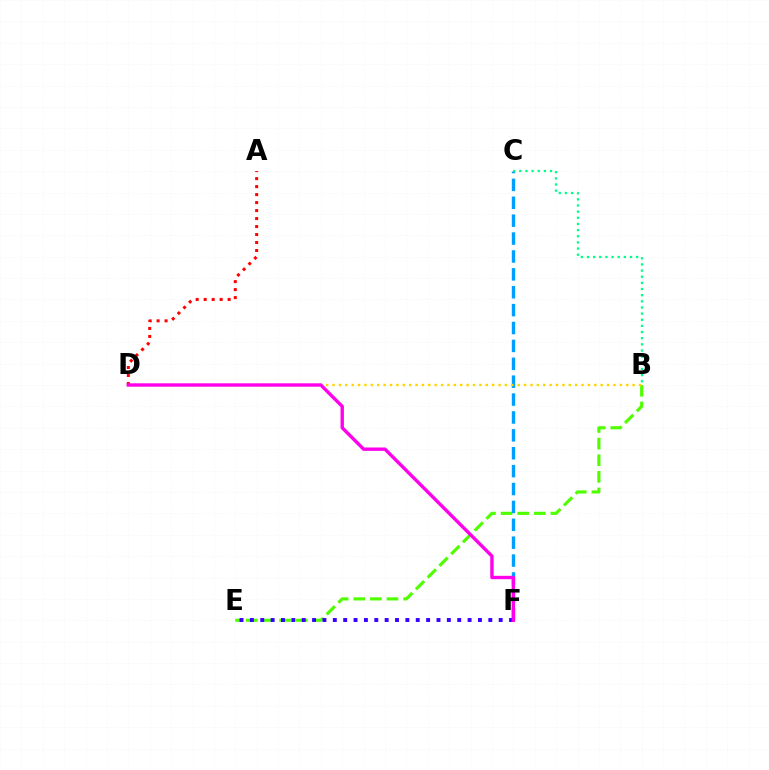{('A', 'D'): [{'color': '#ff0000', 'line_style': 'dotted', 'thickness': 2.17}], ('B', 'E'): [{'color': '#4fff00', 'line_style': 'dashed', 'thickness': 2.26}], ('C', 'F'): [{'color': '#009eff', 'line_style': 'dashed', 'thickness': 2.43}], ('E', 'F'): [{'color': '#3700ff', 'line_style': 'dotted', 'thickness': 2.82}], ('B', 'D'): [{'color': '#ffd500', 'line_style': 'dotted', 'thickness': 1.73}], ('B', 'C'): [{'color': '#00ff86', 'line_style': 'dotted', 'thickness': 1.67}], ('D', 'F'): [{'color': '#ff00ed', 'line_style': 'solid', 'thickness': 2.44}]}